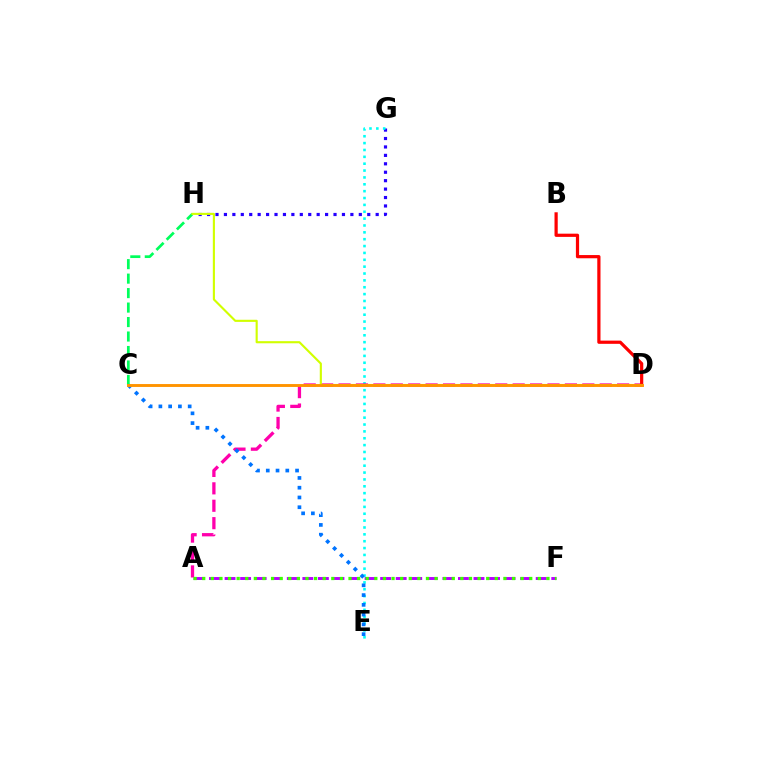{('G', 'H'): [{'color': '#2500ff', 'line_style': 'dotted', 'thickness': 2.29}], ('E', 'G'): [{'color': '#00fff6', 'line_style': 'dotted', 'thickness': 1.86}], ('A', 'F'): [{'color': '#b900ff', 'line_style': 'dashed', 'thickness': 2.11}, {'color': '#3dff00', 'line_style': 'dotted', 'thickness': 2.34}], ('C', 'H'): [{'color': '#00ff5c', 'line_style': 'dashed', 'thickness': 1.97}], ('A', 'D'): [{'color': '#ff00ac', 'line_style': 'dashed', 'thickness': 2.37}], ('B', 'D'): [{'color': '#ff0000', 'line_style': 'solid', 'thickness': 2.31}], ('D', 'H'): [{'color': '#d1ff00', 'line_style': 'solid', 'thickness': 1.53}], ('C', 'E'): [{'color': '#0074ff', 'line_style': 'dotted', 'thickness': 2.65}], ('C', 'D'): [{'color': '#ff9400', 'line_style': 'solid', 'thickness': 2.09}]}